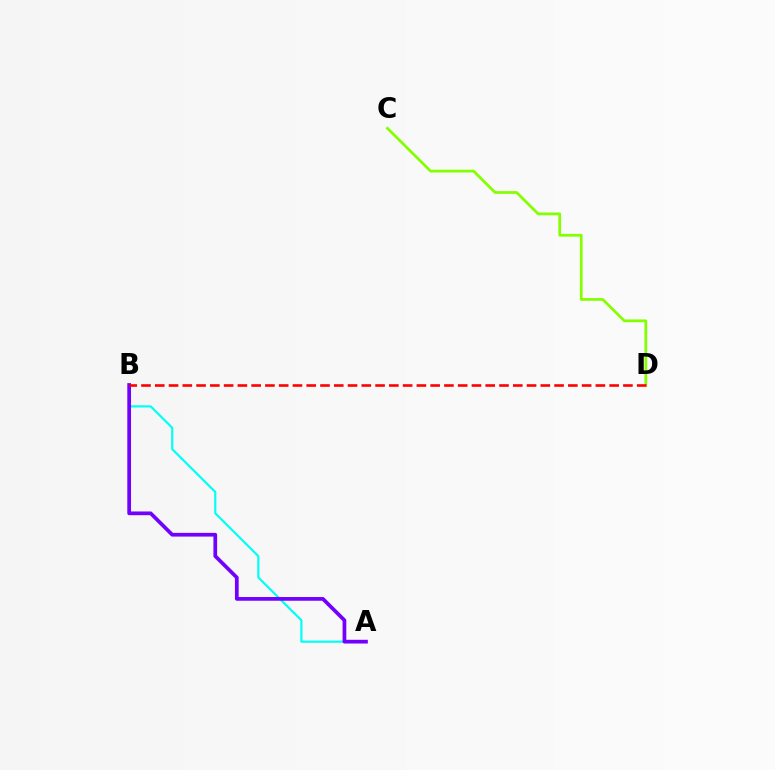{('A', 'B'): [{'color': '#00fff6', 'line_style': 'solid', 'thickness': 1.56}, {'color': '#7200ff', 'line_style': 'solid', 'thickness': 2.68}], ('C', 'D'): [{'color': '#84ff00', 'line_style': 'solid', 'thickness': 1.98}], ('B', 'D'): [{'color': '#ff0000', 'line_style': 'dashed', 'thickness': 1.87}]}